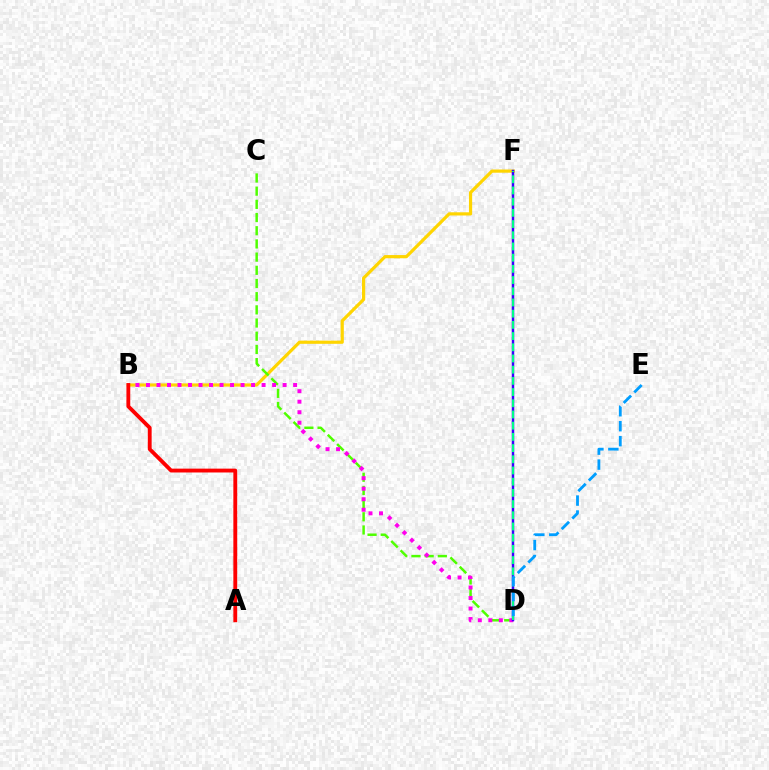{('B', 'F'): [{'color': '#ffd500', 'line_style': 'solid', 'thickness': 2.3}], ('C', 'D'): [{'color': '#4fff00', 'line_style': 'dashed', 'thickness': 1.79}], ('B', 'D'): [{'color': '#ff00ed', 'line_style': 'dotted', 'thickness': 2.86}], ('D', 'F'): [{'color': '#3700ff', 'line_style': 'solid', 'thickness': 1.78}, {'color': '#00ff86', 'line_style': 'dashed', 'thickness': 1.52}], ('A', 'B'): [{'color': '#ff0000', 'line_style': 'solid', 'thickness': 2.77}], ('D', 'E'): [{'color': '#009eff', 'line_style': 'dashed', 'thickness': 2.03}]}